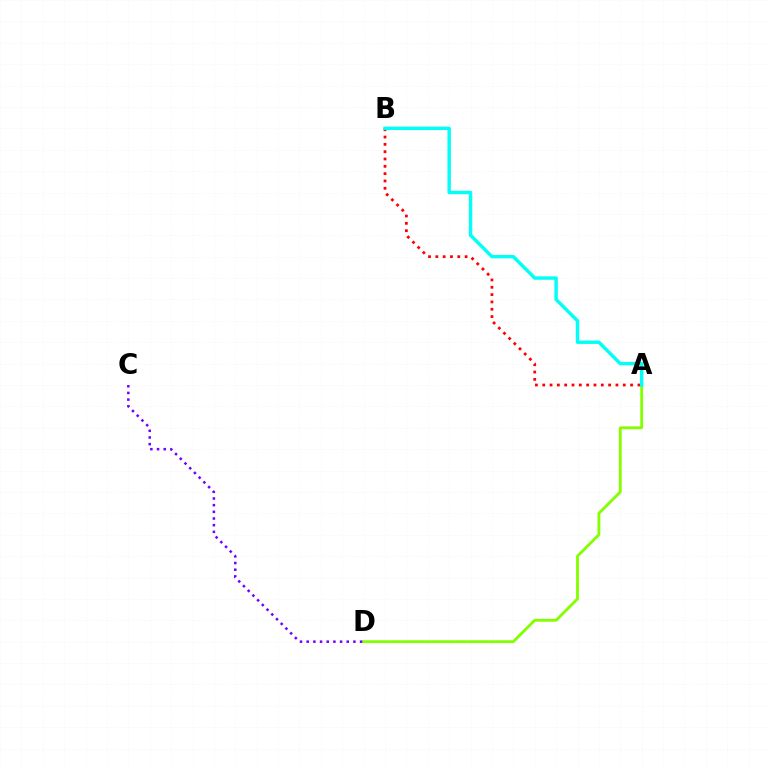{('A', 'D'): [{'color': '#84ff00', 'line_style': 'solid', 'thickness': 2.04}], ('C', 'D'): [{'color': '#7200ff', 'line_style': 'dotted', 'thickness': 1.81}], ('A', 'B'): [{'color': '#ff0000', 'line_style': 'dotted', 'thickness': 1.99}, {'color': '#00fff6', 'line_style': 'solid', 'thickness': 2.46}]}